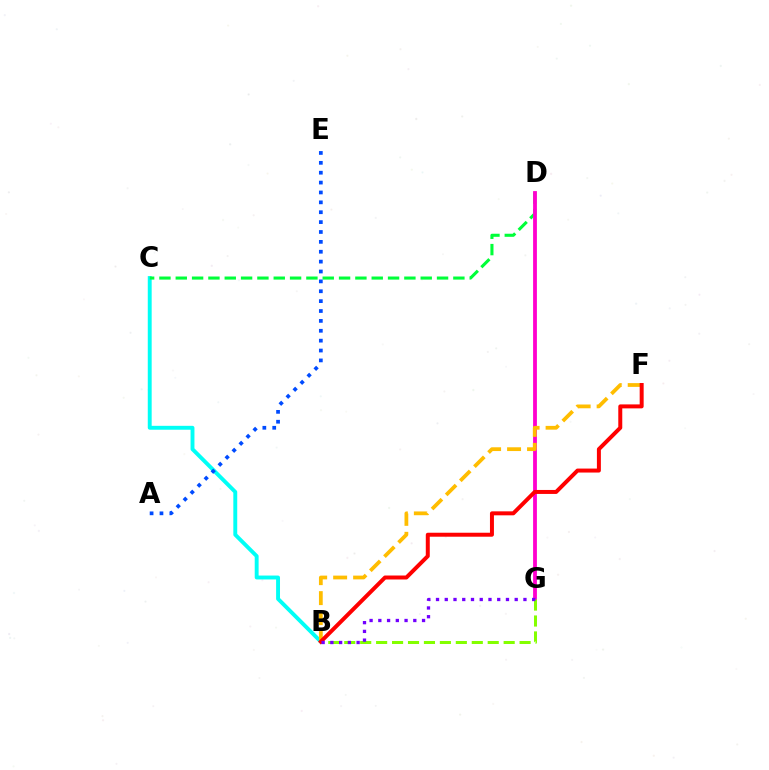{('B', 'C'): [{'color': '#00fff6', 'line_style': 'solid', 'thickness': 2.81}], ('C', 'D'): [{'color': '#00ff39', 'line_style': 'dashed', 'thickness': 2.22}], ('D', 'G'): [{'color': '#ff00cf', 'line_style': 'solid', 'thickness': 2.74}], ('B', 'G'): [{'color': '#84ff00', 'line_style': 'dashed', 'thickness': 2.17}, {'color': '#7200ff', 'line_style': 'dotted', 'thickness': 2.38}], ('B', 'F'): [{'color': '#ffbd00', 'line_style': 'dashed', 'thickness': 2.71}, {'color': '#ff0000', 'line_style': 'solid', 'thickness': 2.86}], ('A', 'E'): [{'color': '#004bff', 'line_style': 'dotted', 'thickness': 2.68}]}